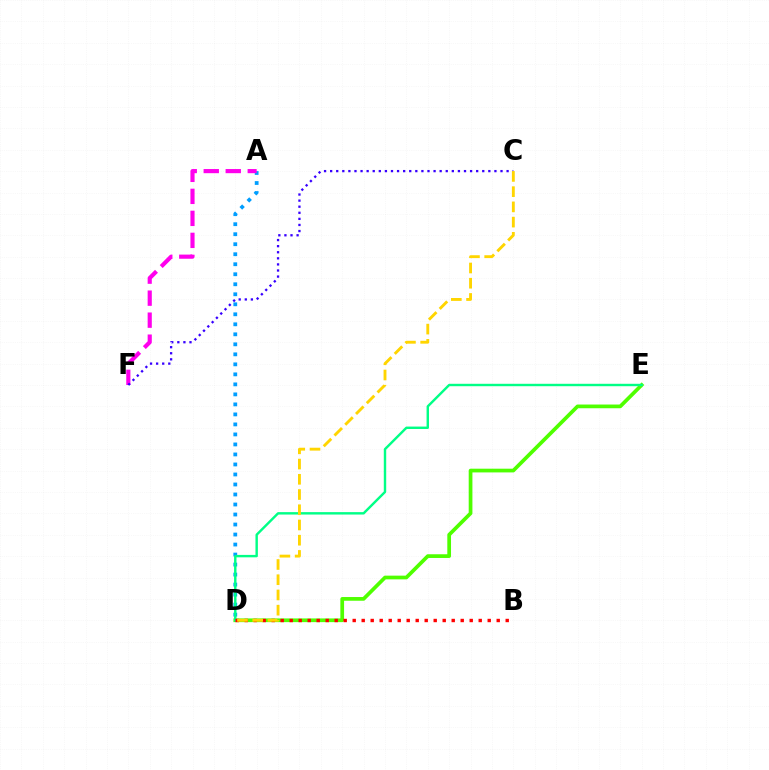{('A', 'D'): [{'color': '#009eff', 'line_style': 'dotted', 'thickness': 2.72}], ('A', 'F'): [{'color': '#ff00ed', 'line_style': 'dashed', 'thickness': 2.99}], ('D', 'E'): [{'color': '#4fff00', 'line_style': 'solid', 'thickness': 2.67}, {'color': '#00ff86', 'line_style': 'solid', 'thickness': 1.74}], ('C', 'F'): [{'color': '#3700ff', 'line_style': 'dotted', 'thickness': 1.65}], ('B', 'D'): [{'color': '#ff0000', 'line_style': 'dotted', 'thickness': 2.45}], ('C', 'D'): [{'color': '#ffd500', 'line_style': 'dashed', 'thickness': 2.07}]}